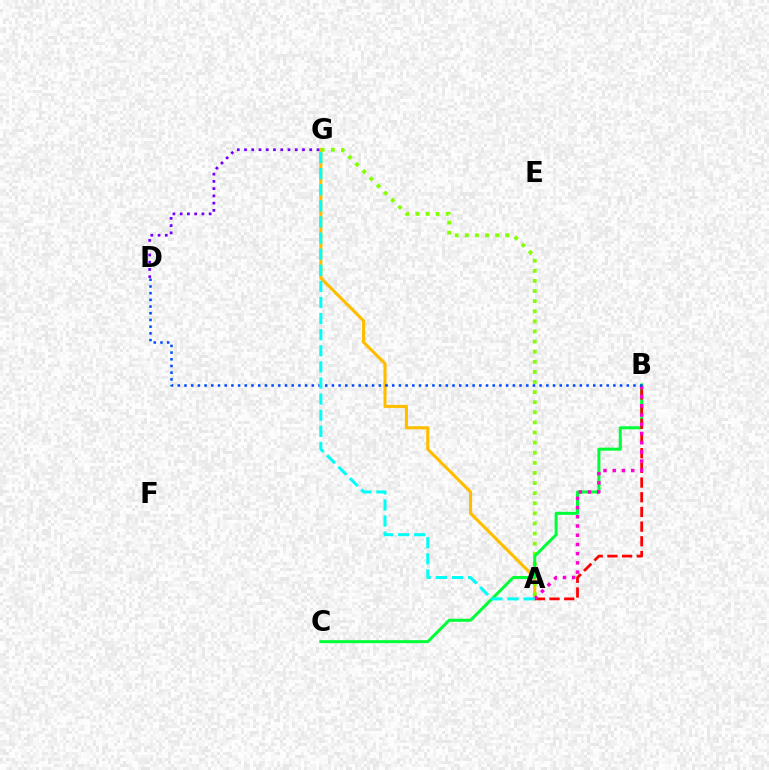{('A', 'G'): [{'color': '#ffbd00', 'line_style': 'solid', 'thickness': 2.24}, {'color': '#84ff00', 'line_style': 'dotted', 'thickness': 2.75}, {'color': '#00fff6', 'line_style': 'dashed', 'thickness': 2.19}], ('D', 'G'): [{'color': '#7200ff', 'line_style': 'dotted', 'thickness': 1.97}], ('B', 'C'): [{'color': '#00ff39', 'line_style': 'solid', 'thickness': 2.17}], ('A', 'B'): [{'color': '#ff0000', 'line_style': 'dashed', 'thickness': 2.0}, {'color': '#ff00cf', 'line_style': 'dotted', 'thickness': 2.5}], ('B', 'D'): [{'color': '#004bff', 'line_style': 'dotted', 'thickness': 1.82}]}